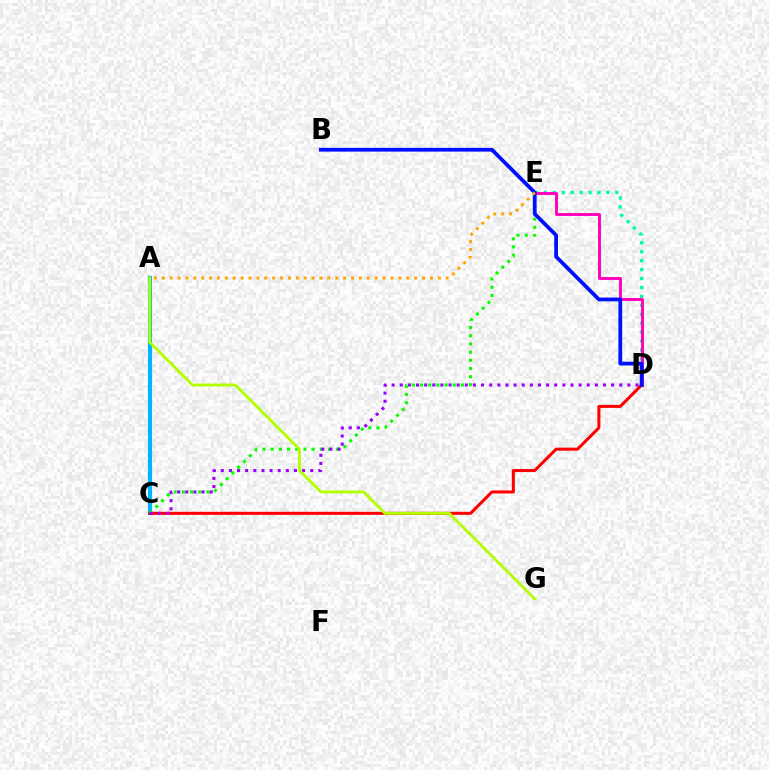{('A', 'C'): [{'color': '#00b5ff', 'line_style': 'solid', 'thickness': 2.97}], ('D', 'E'): [{'color': '#00ff9d', 'line_style': 'dotted', 'thickness': 2.43}, {'color': '#ff00bd', 'line_style': 'solid', 'thickness': 2.11}], ('C', 'D'): [{'color': '#ff0000', 'line_style': 'solid', 'thickness': 2.18}, {'color': '#9b00ff', 'line_style': 'dotted', 'thickness': 2.21}], ('C', 'E'): [{'color': '#08ff00', 'line_style': 'dotted', 'thickness': 2.23}], ('B', 'D'): [{'color': '#0010ff', 'line_style': 'solid', 'thickness': 2.72}], ('A', 'E'): [{'color': '#ffa500', 'line_style': 'dotted', 'thickness': 2.14}], ('A', 'G'): [{'color': '#b3ff00', 'line_style': 'solid', 'thickness': 2.05}]}